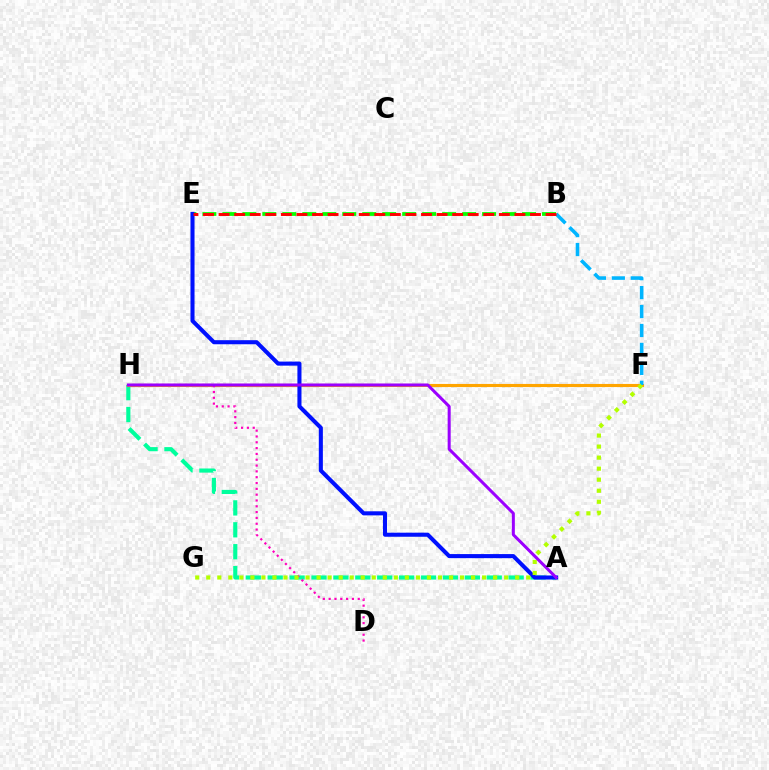{('A', 'H'): [{'color': '#00ff9d', 'line_style': 'dashed', 'thickness': 2.98}, {'color': '#9b00ff', 'line_style': 'solid', 'thickness': 2.18}], ('F', 'H'): [{'color': '#ffa500', 'line_style': 'solid', 'thickness': 2.25}], ('D', 'H'): [{'color': '#ff00bd', 'line_style': 'dotted', 'thickness': 1.58}], ('B', 'E'): [{'color': '#08ff00', 'line_style': 'dashed', 'thickness': 2.71}, {'color': '#ff0000', 'line_style': 'dashed', 'thickness': 2.12}], ('A', 'E'): [{'color': '#0010ff', 'line_style': 'solid', 'thickness': 2.93}], ('B', 'F'): [{'color': '#00b5ff', 'line_style': 'dashed', 'thickness': 2.57}], ('F', 'G'): [{'color': '#b3ff00', 'line_style': 'dotted', 'thickness': 3.0}]}